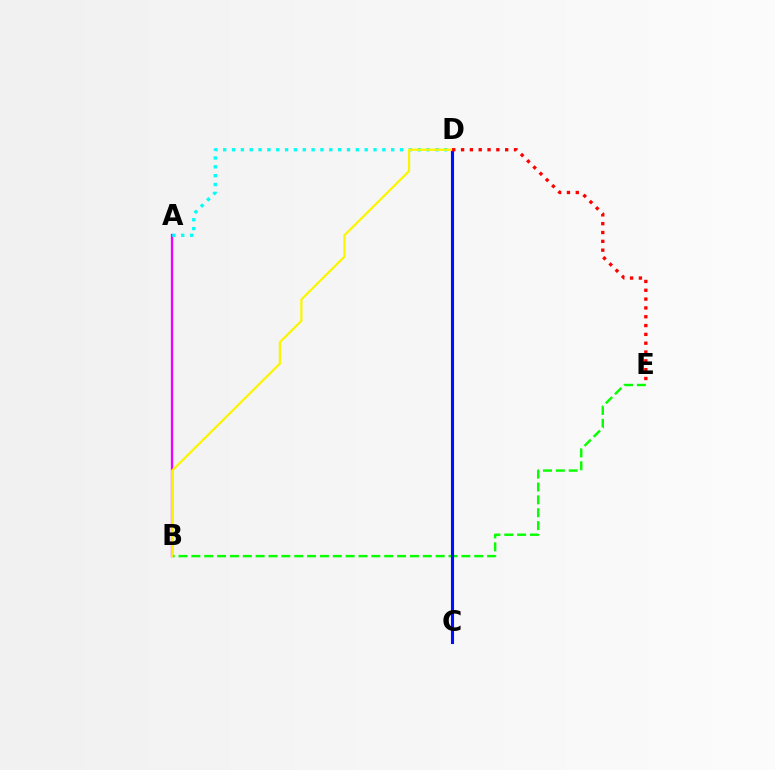{('B', 'E'): [{'color': '#08ff00', 'line_style': 'dashed', 'thickness': 1.75}], ('A', 'B'): [{'color': '#ee00ff', 'line_style': 'solid', 'thickness': 1.66}], ('C', 'D'): [{'color': '#0010ff', 'line_style': 'solid', 'thickness': 2.23}], ('A', 'D'): [{'color': '#00fff6', 'line_style': 'dotted', 'thickness': 2.4}], ('B', 'D'): [{'color': '#fcf500', 'line_style': 'solid', 'thickness': 1.61}], ('D', 'E'): [{'color': '#ff0000', 'line_style': 'dotted', 'thickness': 2.4}]}